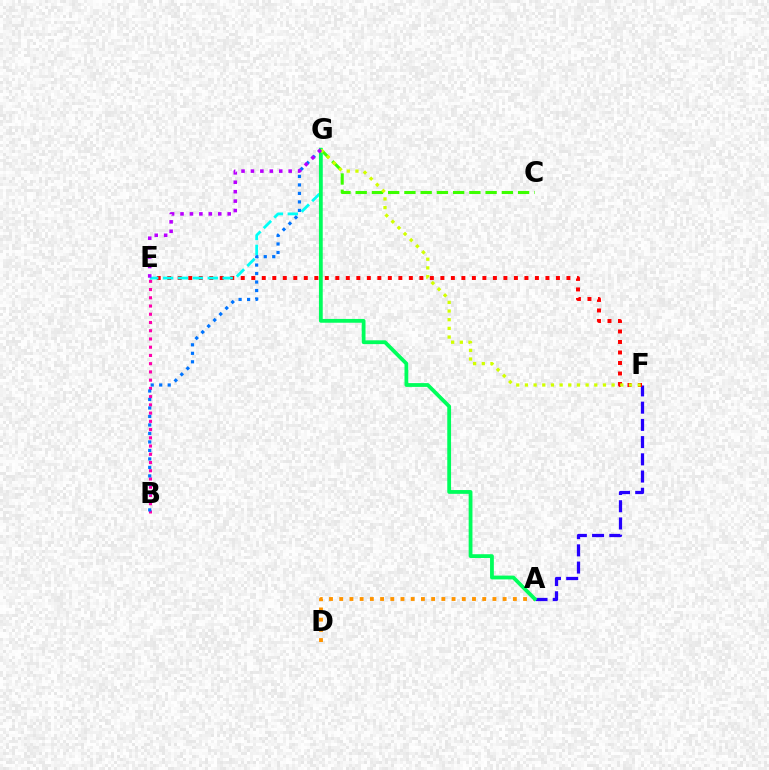{('A', 'D'): [{'color': '#ff9400', 'line_style': 'dotted', 'thickness': 2.78}], ('A', 'F'): [{'color': '#2500ff', 'line_style': 'dashed', 'thickness': 2.34}], ('C', 'G'): [{'color': '#3dff00', 'line_style': 'dashed', 'thickness': 2.21}], ('B', 'E'): [{'color': '#ff00ac', 'line_style': 'dotted', 'thickness': 2.24}], ('E', 'F'): [{'color': '#ff0000', 'line_style': 'dotted', 'thickness': 2.85}], ('E', 'G'): [{'color': '#00fff6', 'line_style': 'dashed', 'thickness': 2.02}, {'color': '#b900ff', 'line_style': 'dotted', 'thickness': 2.56}], ('A', 'G'): [{'color': '#00ff5c', 'line_style': 'solid', 'thickness': 2.73}], ('B', 'G'): [{'color': '#0074ff', 'line_style': 'dotted', 'thickness': 2.31}], ('F', 'G'): [{'color': '#d1ff00', 'line_style': 'dotted', 'thickness': 2.36}]}